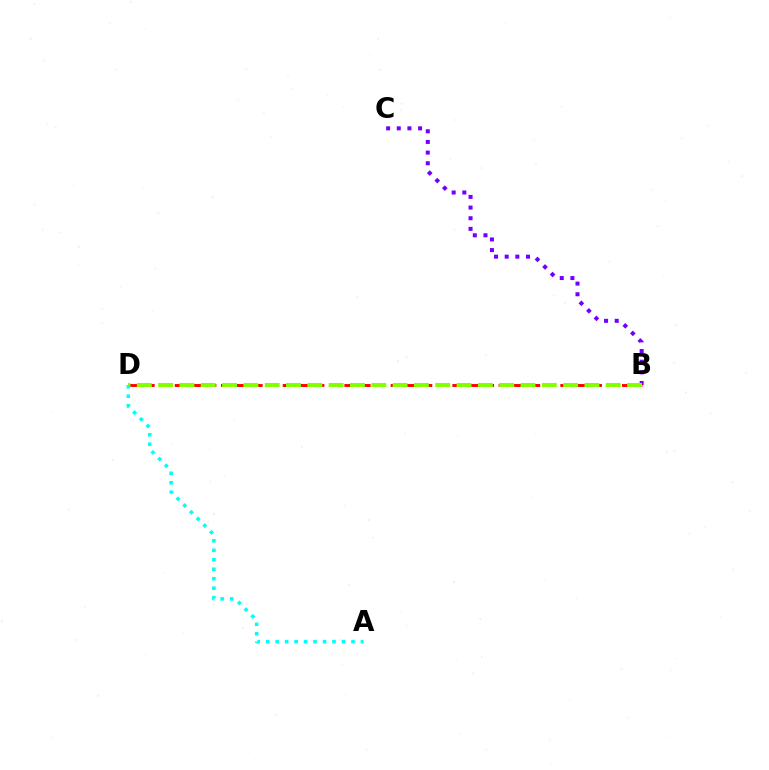{('B', 'C'): [{'color': '#7200ff', 'line_style': 'dotted', 'thickness': 2.89}], ('B', 'D'): [{'color': '#ff0000', 'line_style': 'dashed', 'thickness': 2.1}, {'color': '#84ff00', 'line_style': 'dashed', 'thickness': 2.9}], ('A', 'D'): [{'color': '#00fff6', 'line_style': 'dotted', 'thickness': 2.57}]}